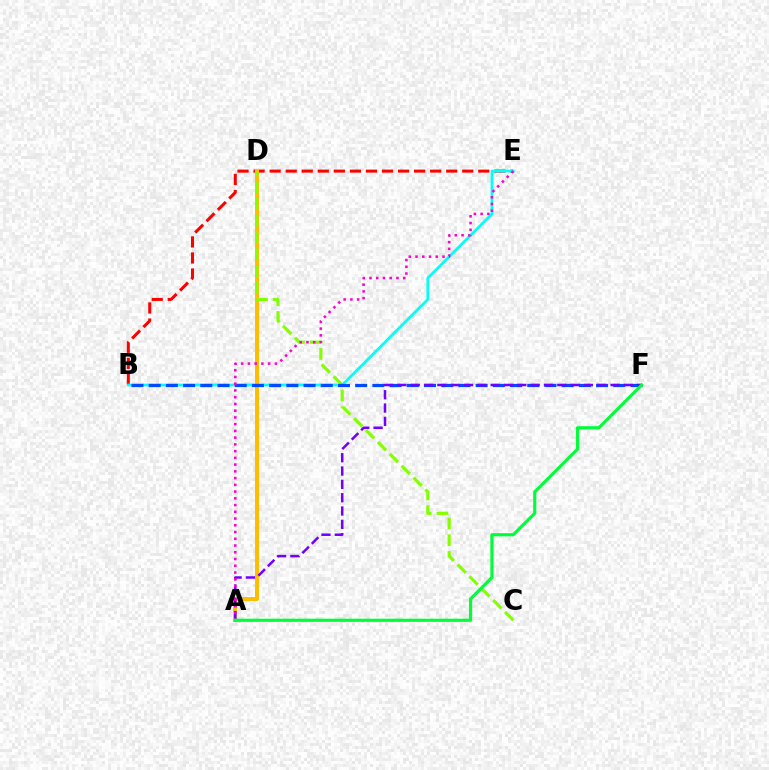{('B', 'E'): [{'color': '#ff0000', 'line_style': 'dashed', 'thickness': 2.18}, {'color': '#00fff6', 'line_style': 'solid', 'thickness': 1.96}], ('A', 'D'): [{'color': '#ffbd00', 'line_style': 'solid', 'thickness': 2.88}], ('C', 'D'): [{'color': '#84ff00', 'line_style': 'dashed', 'thickness': 2.28}], ('B', 'F'): [{'color': '#004bff', 'line_style': 'dashed', 'thickness': 2.34}], ('A', 'F'): [{'color': '#7200ff', 'line_style': 'dashed', 'thickness': 1.81}, {'color': '#00ff39', 'line_style': 'solid', 'thickness': 2.28}], ('A', 'E'): [{'color': '#ff00cf', 'line_style': 'dotted', 'thickness': 1.83}]}